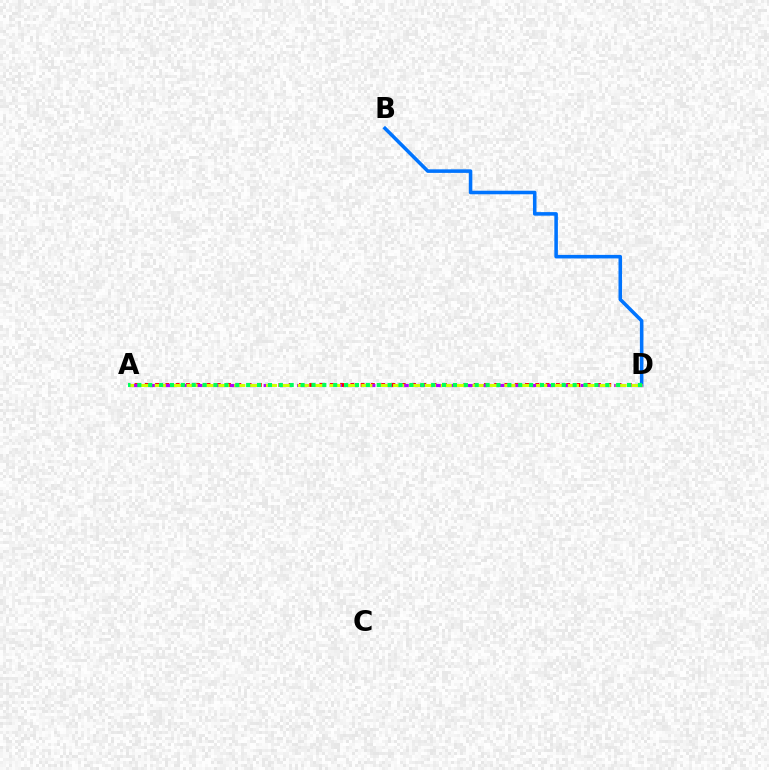{('A', 'D'): [{'color': '#ff0000', 'line_style': 'dotted', 'thickness': 2.79}, {'color': '#b900ff', 'line_style': 'dashed', 'thickness': 2.27}, {'color': '#d1ff00', 'line_style': 'dashed', 'thickness': 2.16}, {'color': '#00ff5c', 'line_style': 'dotted', 'thickness': 2.96}], ('B', 'D'): [{'color': '#0074ff', 'line_style': 'solid', 'thickness': 2.55}]}